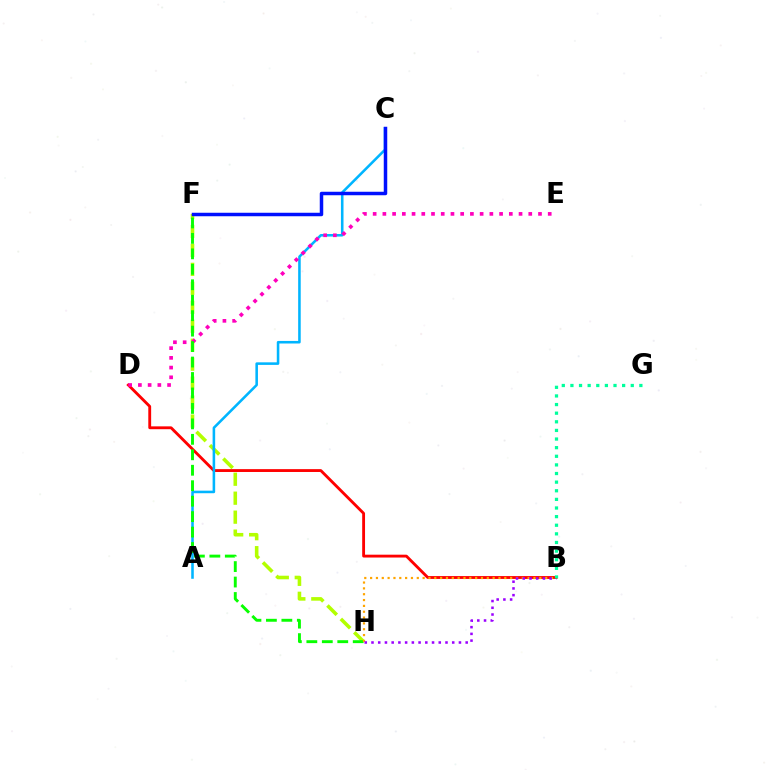{('F', 'H'): [{'color': '#b3ff00', 'line_style': 'dashed', 'thickness': 2.58}, {'color': '#08ff00', 'line_style': 'dashed', 'thickness': 2.1}], ('B', 'D'): [{'color': '#ff0000', 'line_style': 'solid', 'thickness': 2.05}], ('A', 'C'): [{'color': '#00b5ff', 'line_style': 'solid', 'thickness': 1.85}], ('D', 'E'): [{'color': '#ff00bd', 'line_style': 'dotted', 'thickness': 2.64}], ('B', 'H'): [{'color': '#ffa500', 'line_style': 'dotted', 'thickness': 1.59}, {'color': '#9b00ff', 'line_style': 'dotted', 'thickness': 1.83}], ('B', 'G'): [{'color': '#00ff9d', 'line_style': 'dotted', 'thickness': 2.34}], ('C', 'F'): [{'color': '#0010ff', 'line_style': 'solid', 'thickness': 2.51}]}